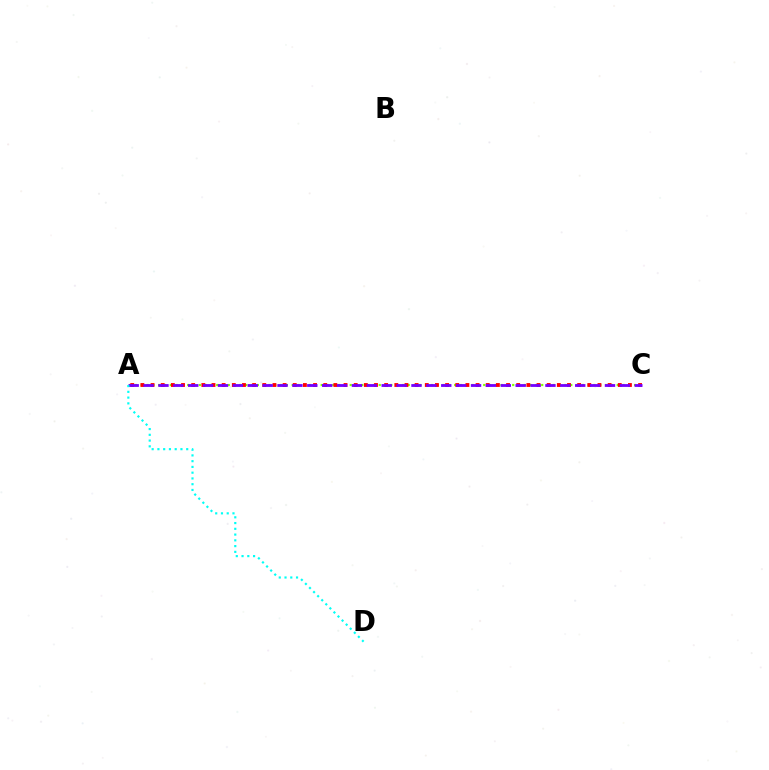{('A', 'C'): [{'color': '#84ff00', 'line_style': 'dotted', 'thickness': 1.58}, {'color': '#ff0000', 'line_style': 'dotted', 'thickness': 2.76}, {'color': '#7200ff', 'line_style': 'dashed', 'thickness': 2.02}], ('A', 'D'): [{'color': '#00fff6', 'line_style': 'dotted', 'thickness': 1.56}]}